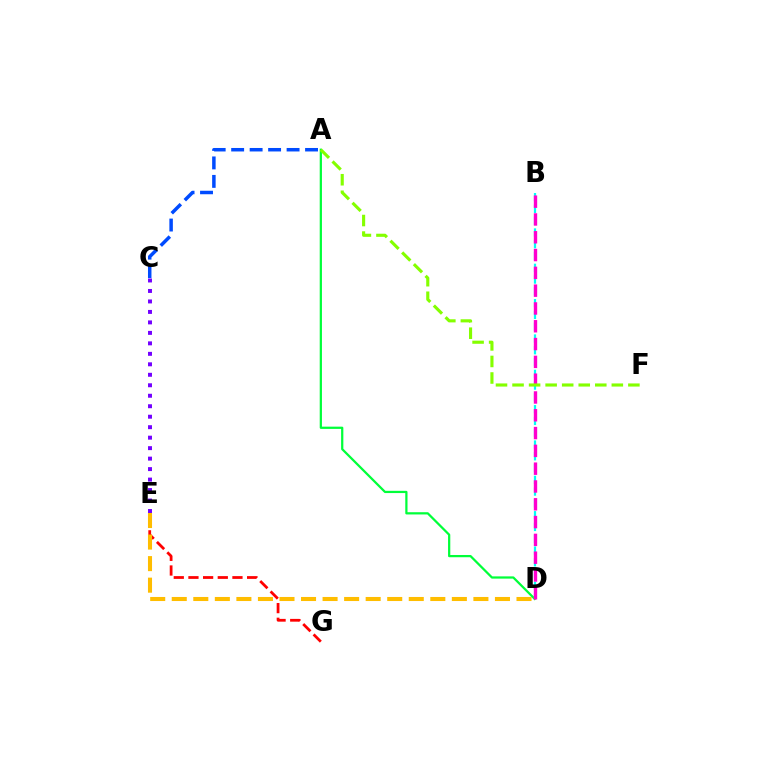{('E', 'G'): [{'color': '#ff0000', 'line_style': 'dashed', 'thickness': 1.99}], ('D', 'E'): [{'color': '#ffbd00', 'line_style': 'dashed', 'thickness': 2.93}], ('A', 'D'): [{'color': '#00ff39', 'line_style': 'solid', 'thickness': 1.61}], ('B', 'D'): [{'color': '#00fff6', 'line_style': 'dashed', 'thickness': 1.6}, {'color': '#ff00cf', 'line_style': 'dashed', 'thickness': 2.42}], ('A', 'F'): [{'color': '#84ff00', 'line_style': 'dashed', 'thickness': 2.25}], ('A', 'C'): [{'color': '#004bff', 'line_style': 'dashed', 'thickness': 2.51}], ('C', 'E'): [{'color': '#7200ff', 'line_style': 'dotted', 'thickness': 2.85}]}